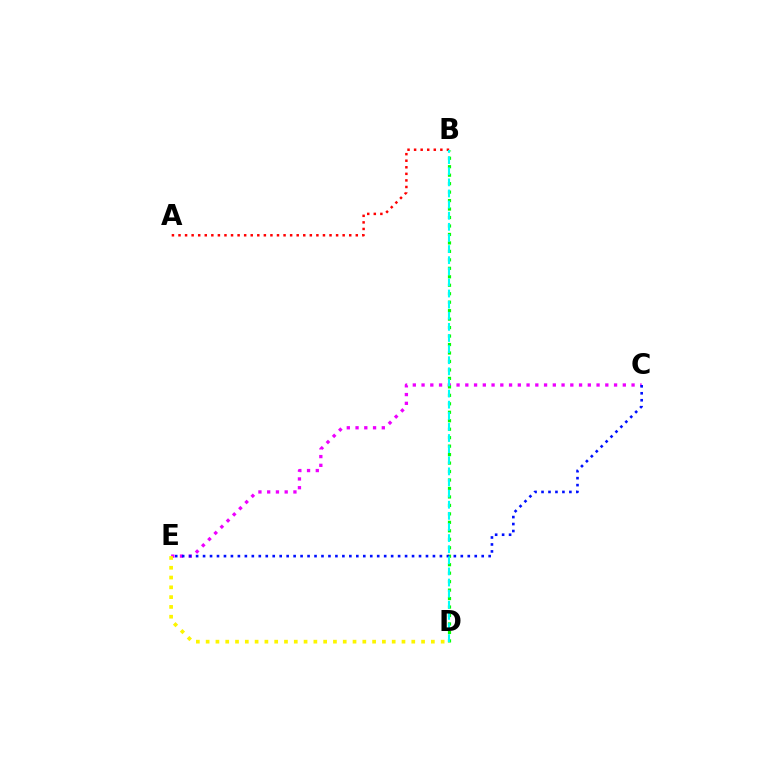{('A', 'B'): [{'color': '#ff0000', 'line_style': 'dotted', 'thickness': 1.78}], ('C', 'E'): [{'color': '#ee00ff', 'line_style': 'dotted', 'thickness': 2.38}, {'color': '#0010ff', 'line_style': 'dotted', 'thickness': 1.89}], ('B', 'D'): [{'color': '#08ff00', 'line_style': 'dotted', 'thickness': 2.3}, {'color': '#00fff6', 'line_style': 'dashed', 'thickness': 1.51}], ('D', 'E'): [{'color': '#fcf500', 'line_style': 'dotted', 'thickness': 2.66}]}